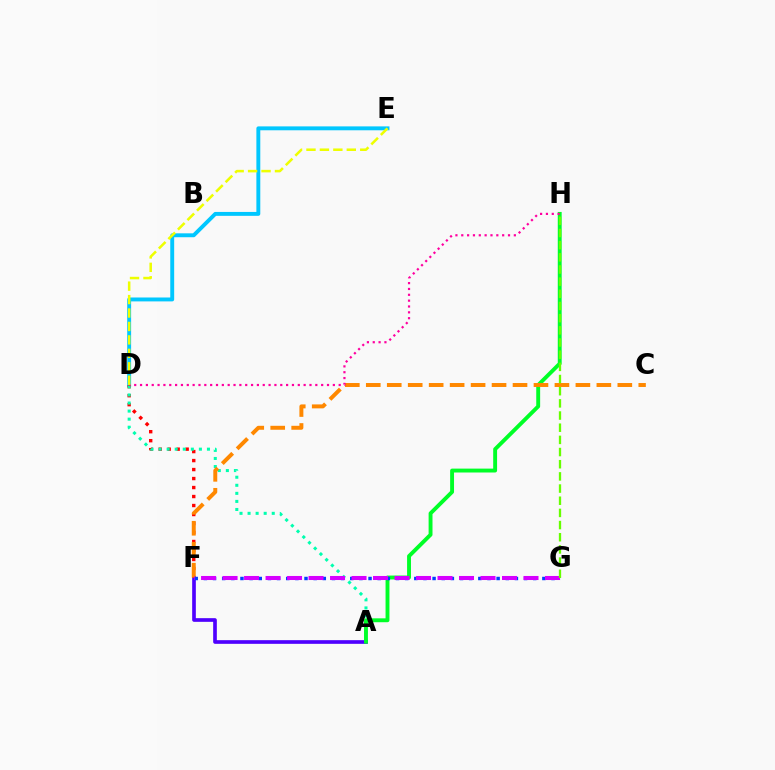{('A', 'F'): [{'color': '#4f00ff', 'line_style': 'solid', 'thickness': 2.64}], ('D', 'E'): [{'color': '#00c7ff', 'line_style': 'solid', 'thickness': 2.81}, {'color': '#eeff00', 'line_style': 'dashed', 'thickness': 1.83}], ('D', 'F'): [{'color': '#ff0000', 'line_style': 'dotted', 'thickness': 2.44}], ('A', 'D'): [{'color': '#00ffaf', 'line_style': 'dotted', 'thickness': 2.19}], ('A', 'H'): [{'color': '#00ff27', 'line_style': 'solid', 'thickness': 2.8}], ('C', 'F'): [{'color': '#ff8800', 'line_style': 'dashed', 'thickness': 2.85}], ('D', 'H'): [{'color': '#ff00a0', 'line_style': 'dotted', 'thickness': 1.59}], ('F', 'G'): [{'color': '#003fff', 'line_style': 'dotted', 'thickness': 2.49}, {'color': '#d600ff', 'line_style': 'dashed', 'thickness': 2.92}], ('G', 'H'): [{'color': '#66ff00', 'line_style': 'dashed', 'thickness': 1.65}]}